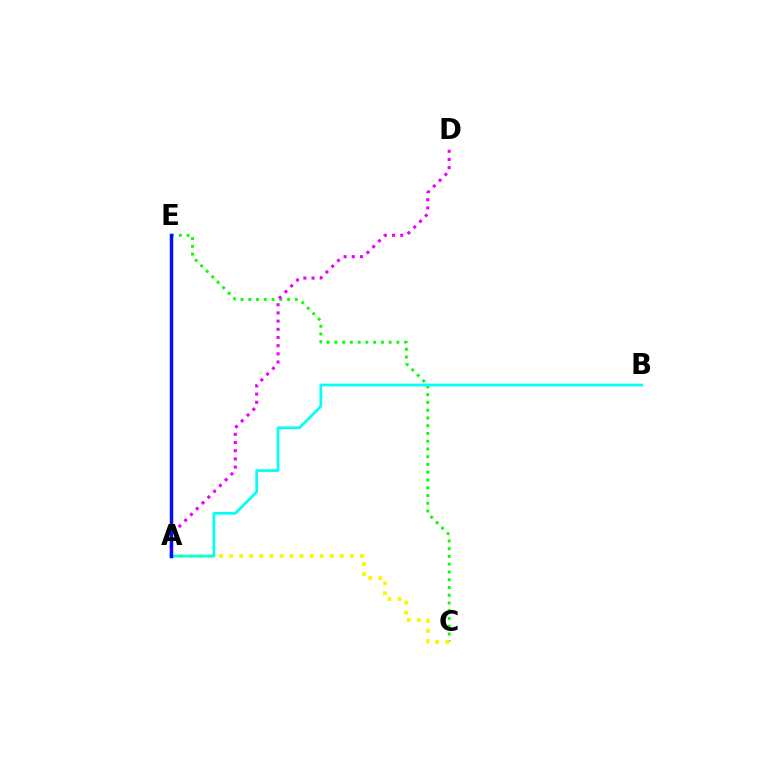{('C', 'E'): [{'color': '#08ff00', 'line_style': 'dotted', 'thickness': 2.11}], ('A', 'E'): [{'color': '#ff0000', 'line_style': 'dotted', 'thickness': 1.87}, {'color': '#0010ff', 'line_style': 'solid', 'thickness': 2.49}], ('A', 'C'): [{'color': '#fcf500', 'line_style': 'dotted', 'thickness': 2.73}], ('A', 'D'): [{'color': '#ee00ff', 'line_style': 'dotted', 'thickness': 2.22}], ('A', 'B'): [{'color': '#00fff6', 'line_style': 'solid', 'thickness': 1.97}]}